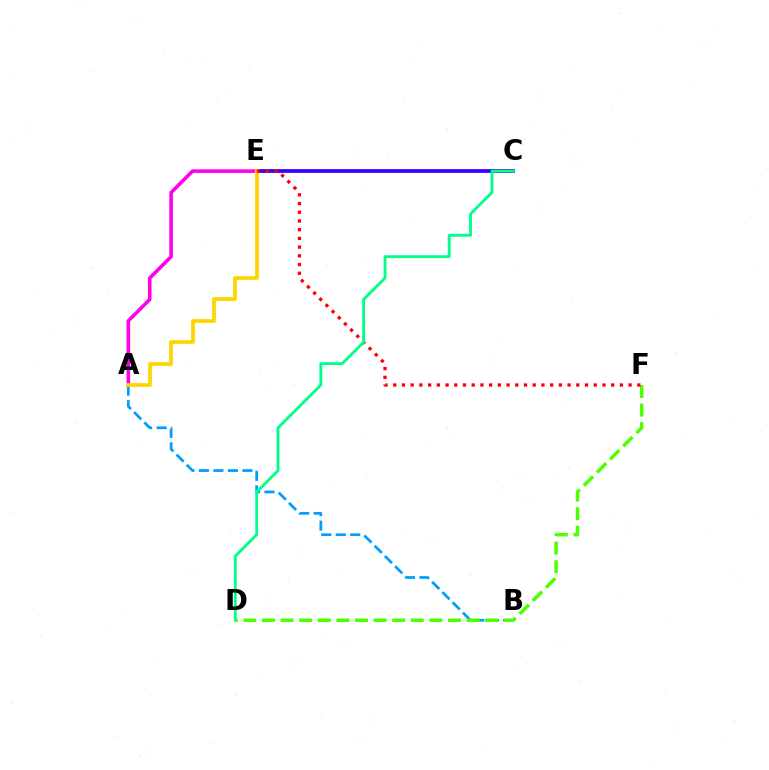{('A', 'B'): [{'color': '#009eff', 'line_style': 'dashed', 'thickness': 1.97}], ('C', 'E'): [{'color': '#3700ff', 'line_style': 'solid', 'thickness': 2.72}], ('D', 'F'): [{'color': '#4fff00', 'line_style': 'dashed', 'thickness': 2.53}], ('A', 'E'): [{'color': '#ff00ed', 'line_style': 'solid', 'thickness': 2.59}, {'color': '#ffd500', 'line_style': 'solid', 'thickness': 2.73}], ('E', 'F'): [{'color': '#ff0000', 'line_style': 'dotted', 'thickness': 2.37}], ('C', 'D'): [{'color': '#00ff86', 'line_style': 'solid', 'thickness': 2.05}]}